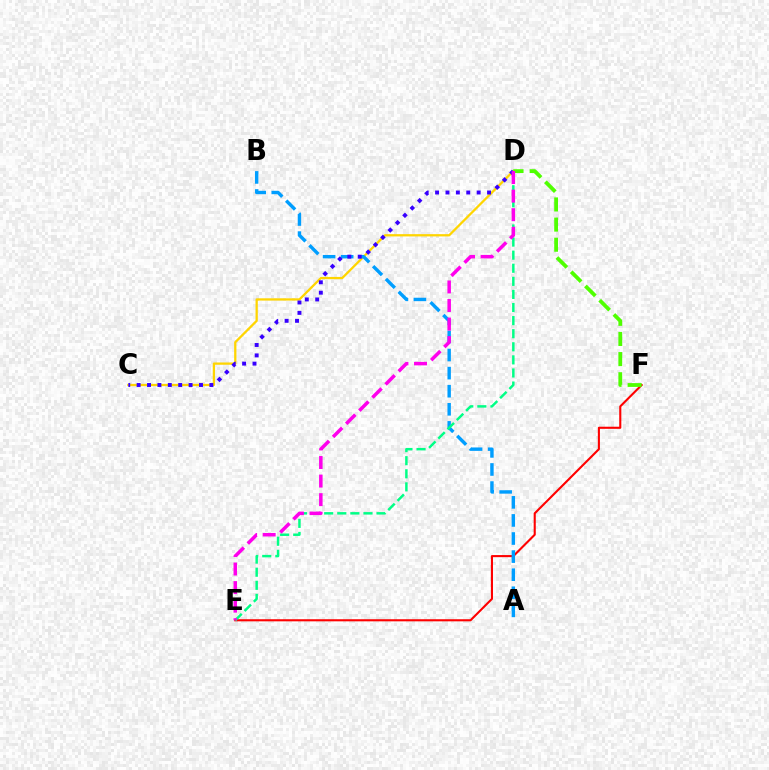{('C', 'D'): [{'color': '#ffd500', 'line_style': 'solid', 'thickness': 1.63}, {'color': '#3700ff', 'line_style': 'dotted', 'thickness': 2.82}], ('E', 'F'): [{'color': '#ff0000', 'line_style': 'solid', 'thickness': 1.51}], ('D', 'F'): [{'color': '#4fff00', 'line_style': 'dashed', 'thickness': 2.74}], ('A', 'B'): [{'color': '#009eff', 'line_style': 'dashed', 'thickness': 2.46}], ('D', 'E'): [{'color': '#00ff86', 'line_style': 'dashed', 'thickness': 1.78}, {'color': '#ff00ed', 'line_style': 'dashed', 'thickness': 2.52}]}